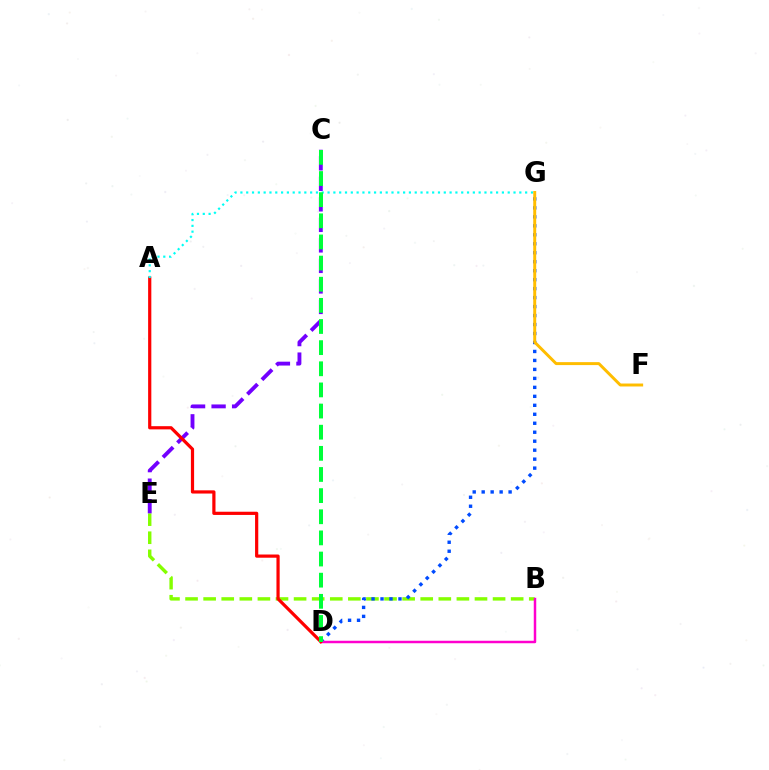{('B', 'E'): [{'color': '#84ff00', 'line_style': 'dashed', 'thickness': 2.46}], ('D', 'G'): [{'color': '#004bff', 'line_style': 'dotted', 'thickness': 2.44}], ('F', 'G'): [{'color': '#ffbd00', 'line_style': 'solid', 'thickness': 2.13}], ('C', 'E'): [{'color': '#7200ff', 'line_style': 'dashed', 'thickness': 2.79}], ('B', 'D'): [{'color': '#ff00cf', 'line_style': 'solid', 'thickness': 1.78}], ('A', 'D'): [{'color': '#ff0000', 'line_style': 'solid', 'thickness': 2.31}], ('A', 'G'): [{'color': '#00fff6', 'line_style': 'dotted', 'thickness': 1.58}], ('C', 'D'): [{'color': '#00ff39', 'line_style': 'dashed', 'thickness': 2.87}]}